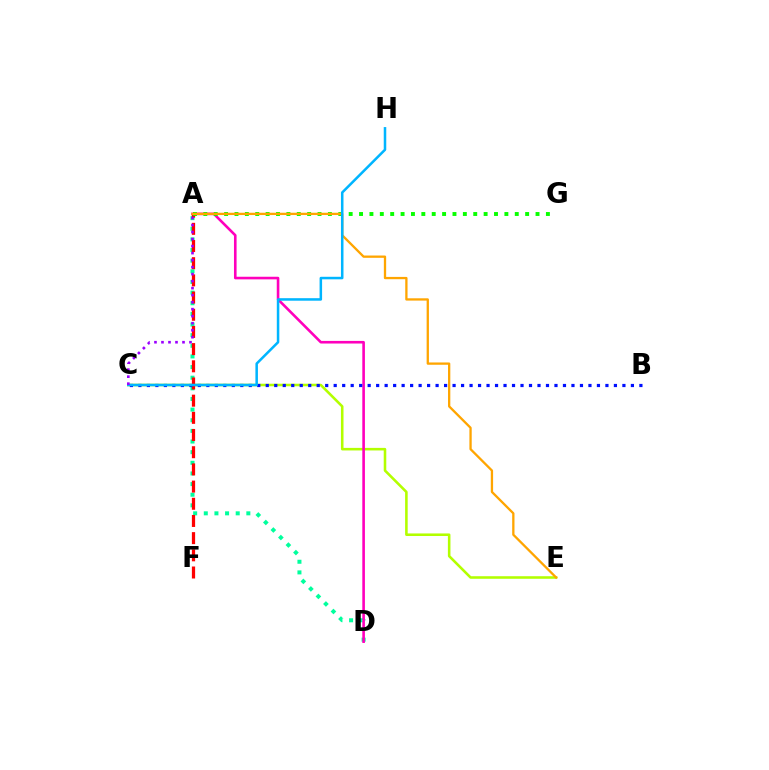{('C', 'E'): [{'color': '#b3ff00', 'line_style': 'solid', 'thickness': 1.85}], ('A', 'D'): [{'color': '#00ff9d', 'line_style': 'dotted', 'thickness': 2.89}, {'color': '#ff00bd', 'line_style': 'solid', 'thickness': 1.88}], ('A', 'F'): [{'color': '#ff0000', 'line_style': 'dashed', 'thickness': 2.33}], ('A', 'G'): [{'color': '#08ff00', 'line_style': 'dotted', 'thickness': 2.82}], ('A', 'E'): [{'color': '#ffa500', 'line_style': 'solid', 'thickness': 1.66}], ('B', 'C'): [{'color': '#0010ff', 'line_style': 'dotted', 'thickness': 2.31}], ('C', 'H'): [{'color': '#00b5ff', 'line_style': 'solid', 'thickness': 1.82}], ('A', 'C'): [{'color': '#9b00ff', 'line_style': 'dotted', 'thickness': 1.9}]}